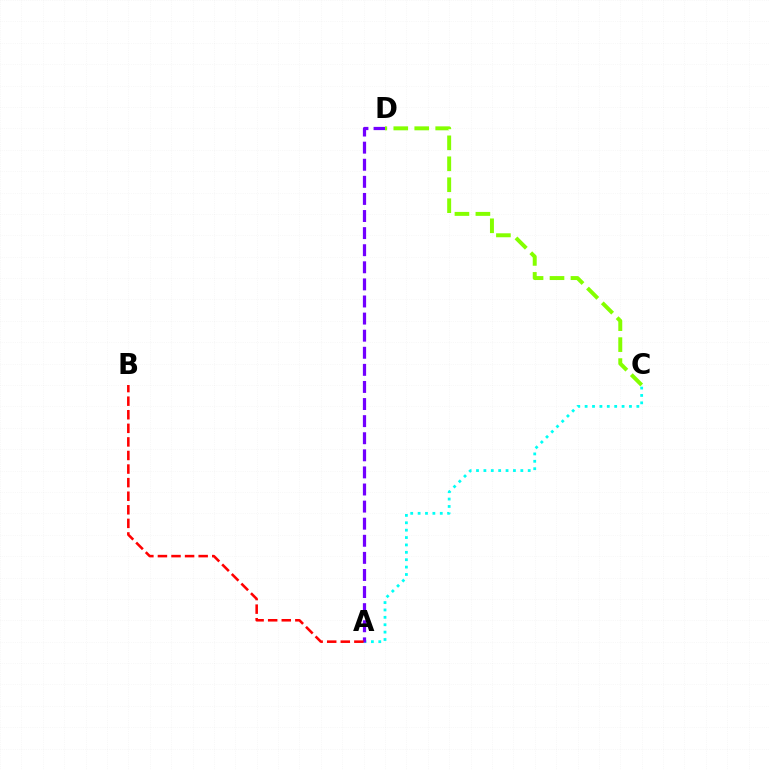{('A', 'C'): [{'color': '#00fff6', 'line_style': 'dotted', 'thickness': 2.01}], ('A', 'D'): [{'color': '#7200ff', 'line_style': 'dashed', 'thickness': 2.32}], ('A', 'B'): [{'color': '#ff0000', 'line_style': 'dashed', 'thickness': 1.84}], ('C', 'D'): [{'color': '#84ff00', 'line_style': 'dashed', 'thickness': 2.85}]}